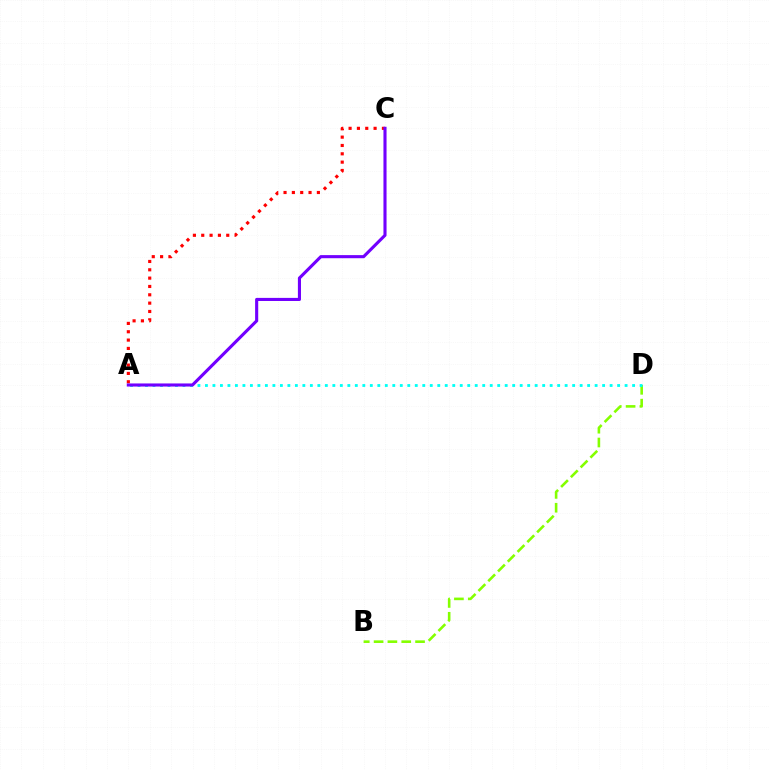{('B', 'D'): [{'color': '#84ff00', 'line_style': 'dashed', 'thickness': 1.88}], ('A', 'C'): [{'color': '#ff0000', 'line_style': 'dotted', 'thickness': 2.26}, {'color': '#7200ff', 'line_style': 'solid', 'thickness': 2.24}], ('A', 'D'): [{'color': '#00fff6', 'line_style': 'dotted', 'thickness': 2.04}]}